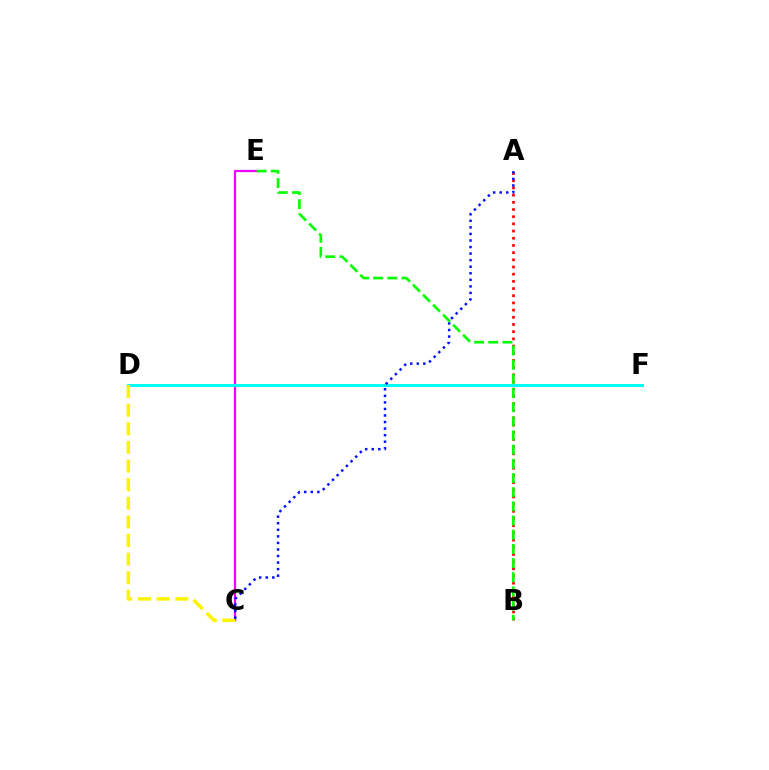{('C', 'E'): [{'color': '#ee00ff', 'line_style': 'solid', 'thickness': 1.63}], ('A', 'B'): [{'color': '#ff0000', 'line_style': 'dotted', 'thickness': 1.95}], ('D', 'F'): [{'color': '#00fff6', 'line_style': 'solid', 'thickness': 2.14}], ('C', 'D'): [{'color': '#fcf500', 'line_style': 'dashed', 'thickness': 2.53}], ('A', 'C'): [{'color': '#0010ff', 'line_style': 'dotted', 'thickness': 1.78}], ('B', 'E'): [{'color': '#08ff00', 'line_style': 'dashed', 'thickness': 1.93}]}